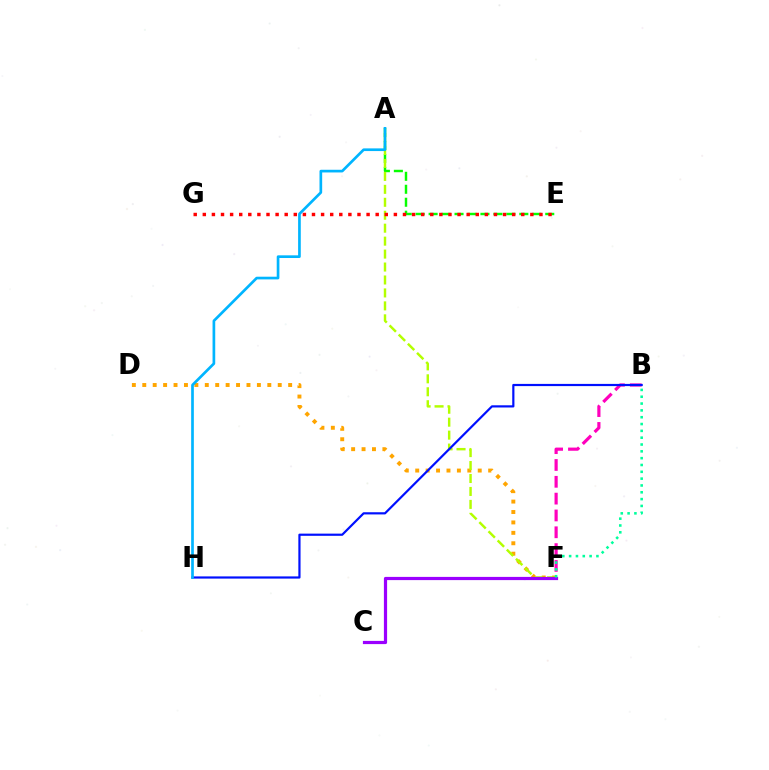{('B', 'F'): [{'color': '#ff00bd', 'line_style': 'dashed', 'thickness': 2.29}, {'color': '#00ff9d', 'line_style': 'dotted', 'thickness': 1.85}], ('A', 'E'): [{'color': '#08ff00', 'line_style': 'dashed', 'thickness': 1.76}], ('D', 'F'): [{'color': '#ffa500', 'line_style': 'dotted', 'thickness': 2.83}], ('A', 'F'): [{'color': '#b3ff00', 'line_style': 'dashed', 'thickness': 1.76}], ('C', 'F'): [{'color': '#9b00ff', 'line_style': 'solid', 'thickness': 2.3}], ('B', 'H'): [{'color': '#0010ff', 'line_style': 'solid', 'thickness': 1.58}], ('A', 'H'): [{'color': '#00b5ff', 'line_style': 'solid', 'thickness': 1.93}], ('E', 'G'): [{'color': '#ff0000', 'line_style': 'dotted', 'thickness': 2.47}]}